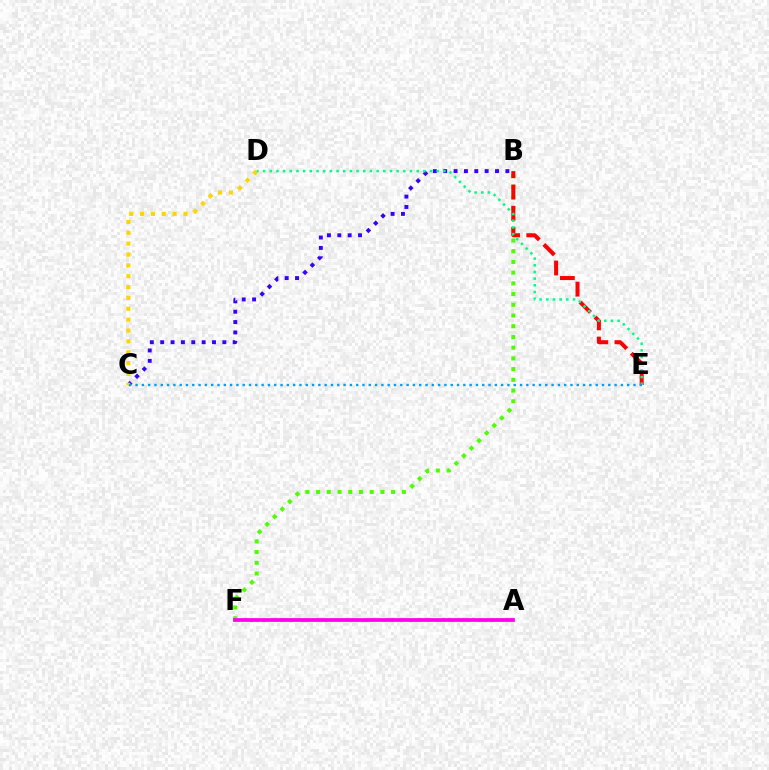{('B', 'F'): [{'color': '#4fff00', 'line_style': 'dotted', 'thickness': 2.91}], ('B', 'C'): [{'color': '#3700ff', 'line_style': 'dotted', 'thickness': 2.81}], ('A', 'F'): [{'color': '#ff00ed', 'line_style': 'solid', 'thickness': 2.7}], ('C', 'D'): [{'color': '#ffd500', 'line_style': 'dotted', 'thickness': 2.95}], ('B', 'E'): [{'color': '#ff0000', 'line_style': 'dashed', 'thickness': 2.89}], ('D', 'E'): [{'color': '#00ff86', 'line_style': 'dotted', 'thickness': 1.81}], ('C', 'E'): [{'color': '#009eff', 'line_style': 'dotted', 'thickness': 1.71}]}